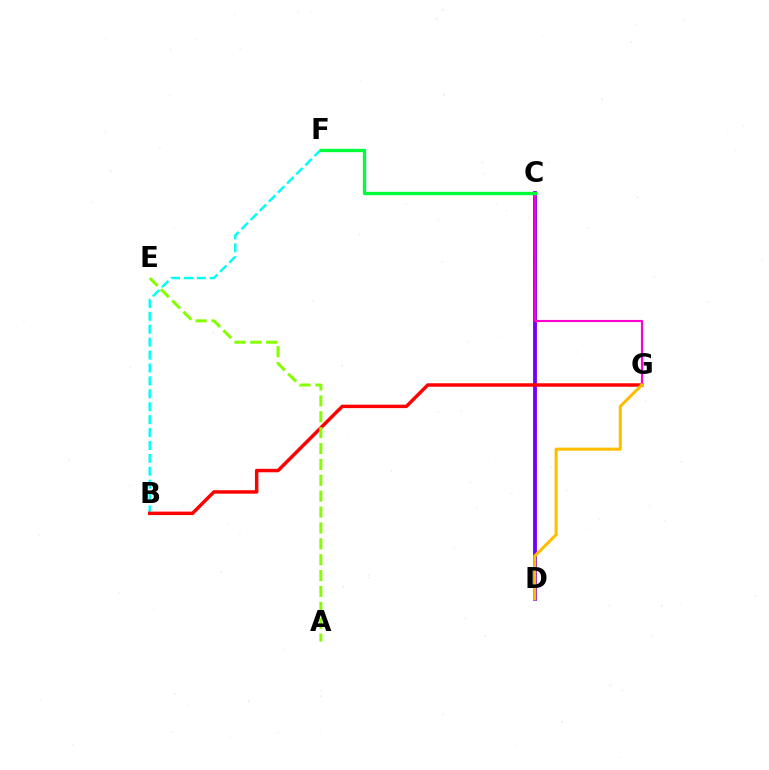{('C', 'D'): [{'color': '#004bff', 'line_style': 'dotted', 'thickness': 1.57}, {'color': '#7200ff', 'line_style': 'solid', 'thickness': 2.75}], ('B', 'F'): [{'color': '#00fff6', 'line_style': 'dashed', 'thickness': 1.75}], ('B', 'G'): [{'color': '#ff0000', 'line_style': 'solid', 'thickness': 2.49}], ('A', 'E'): [{'color': '#84ff00', 'line_style': 'dashed', 'thickness': 2.16}], ('C', 'G'): [{'color': '#ff00cf', 'line_style': 'solid', 'thickness': 1.55}], ('D', 'G'): [{'color': '#ffbd00', 'line_style': 'solid', 'thickness': 2.2}], ('C', 'F'): [{'color': '#00ff39', 'line_style': 'solid', 'thickness': 2.4}]}